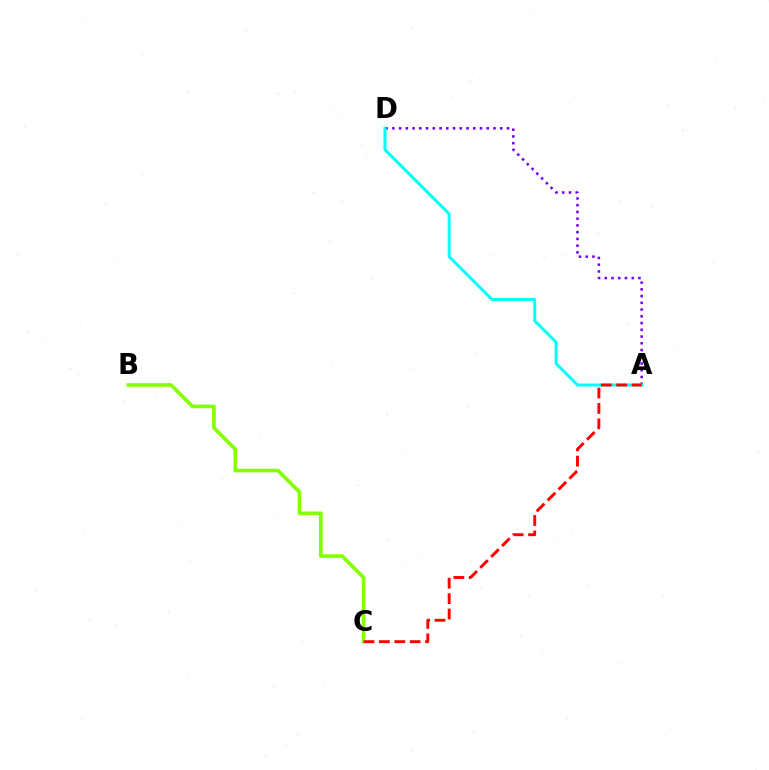{('A', 'D'): [{'color': '#7200ff', 'line_style': 'dotted', 'thickness': 1.83}, {'color': '#00fff6', 'line_style': 'solid', 'thickness': 2.15}], ('B', 'C'): [{'color': '#84ff00', 'line_style': 'solid', 'thickness': 2.63}], ('A', 'C'): [{'color': '#ff0000', 'line_style': 'dashed', 'thickness': 2.09}]}